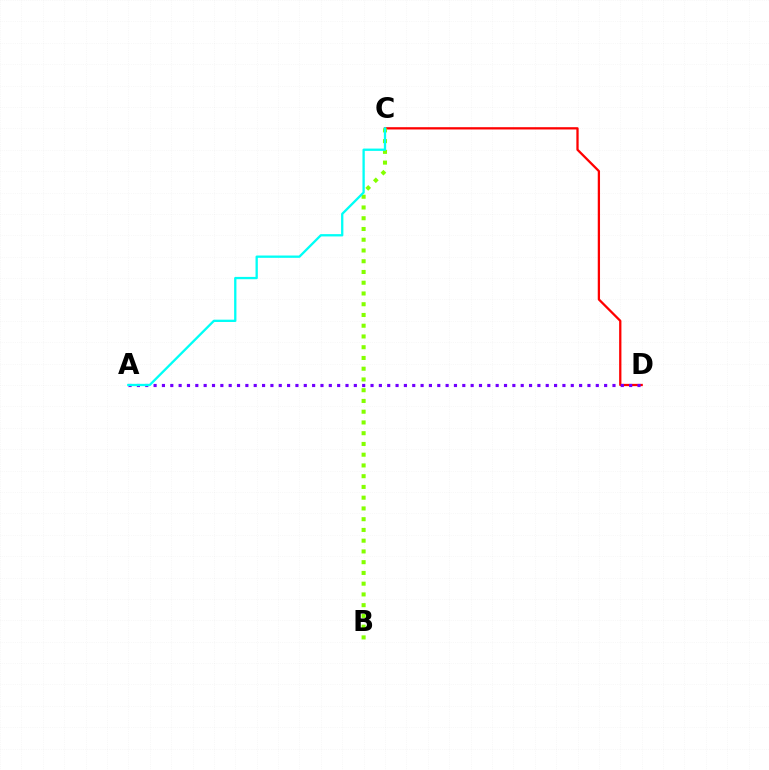{('C', 'D'): [{'color': '#ff0000', 'line_style': 'solid', 'thickness': 1.64}], ('A', 'D'): [{'color': '#7200ff', 'line_style': 'dotted', 'thickness': 2.27}], ('B', 'C'): [{'color': '#84ff00', 'line_style': 'dotted', 'thickness': 2.92}], ('A', 'C'): [{'color': '#00fff6', 'line_style': 'solid', 'thickness': 1.67}]}